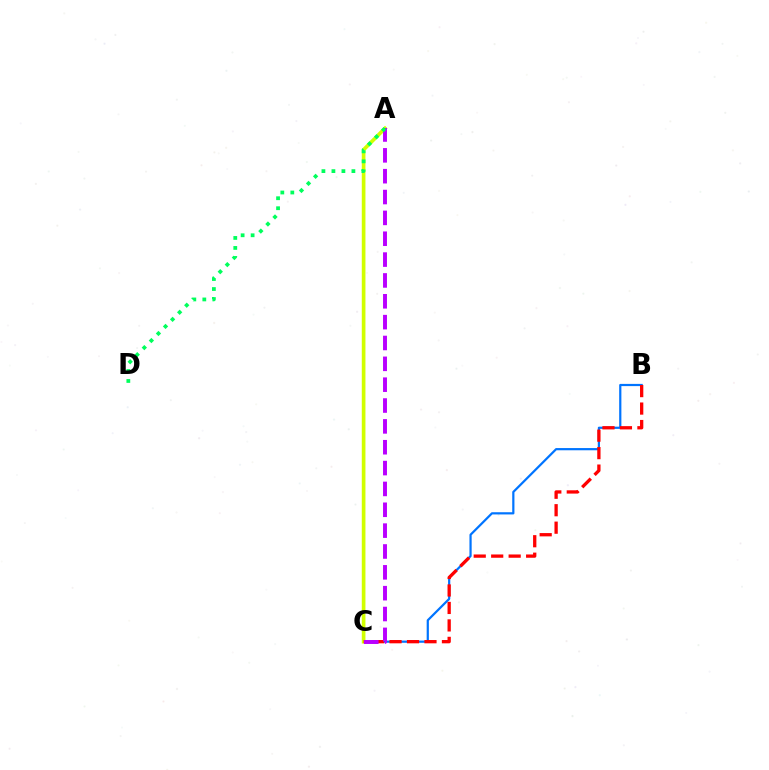{('B', 'C'): [{'color': '#0074ff', 'line_style': 'solid', 'thickness': 1.59}, {'color': '#ff0000', 'line_style': 'dashed', 'thickness': 2.37}], ('A', 'C'): [{'color': '#d1ff00', 'line_style': 'solid', 'thickness': 2.64}, {'color': '#b900ff', 'line_style': 'dashed', 'thickness': 2.83}], ('A', 'D'): [{'color': '#00ff5c', 'line_style': 'dotted', 'thickness': 2.72}]}